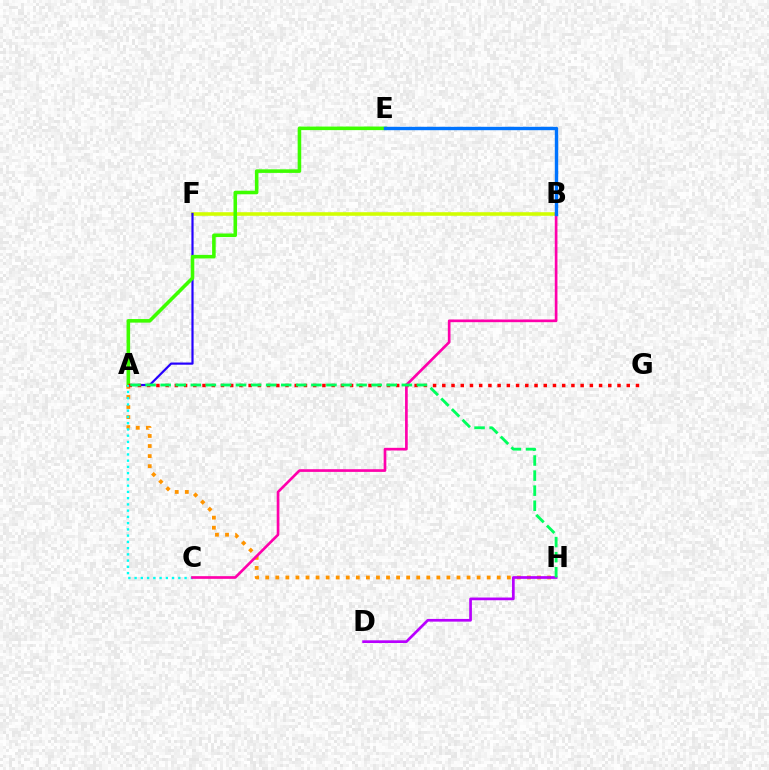{('B', 'F'): [{'color': '#d1ff00', 'line_style': 'solid', 'thickness': 2.57}], ('A', 'H'): [{'color': '#ff9400', 'line_style': 'dotted', 'thickness': 2.73}, {'color': '#00ff5c', 'line_style': 'dashed', 'thickness': 2.05}], ('A', 'F'): [{'color': '#2500ff', 'line_style': 'solid', 'thickness': 1.57}], ('A', 'E'): [{'color': '#3dff00', 'line_style': 'solid', 'thickness': 2.57}], ('A', 'G'): [{'color': '#ff0000', 'line_style': 'dotted', 'thickness': 2.51}], ('A', 'C'): [{'color': '#00fff6', 'line_style': 'dotted', 'thickness': 1.7}], ('D', 'H'): [{'color': '#b900ff', 'line_style': 'solid', 'thickness': 1.95}], ('B', 'C'): [{'color': '#ff00ac', 'line_style': 'solid', 'thickness': 1.93}], ('B', 'E'): [{'color': '#0074ff', 'line_style': 'solid', 'thickness': 2.44}]}